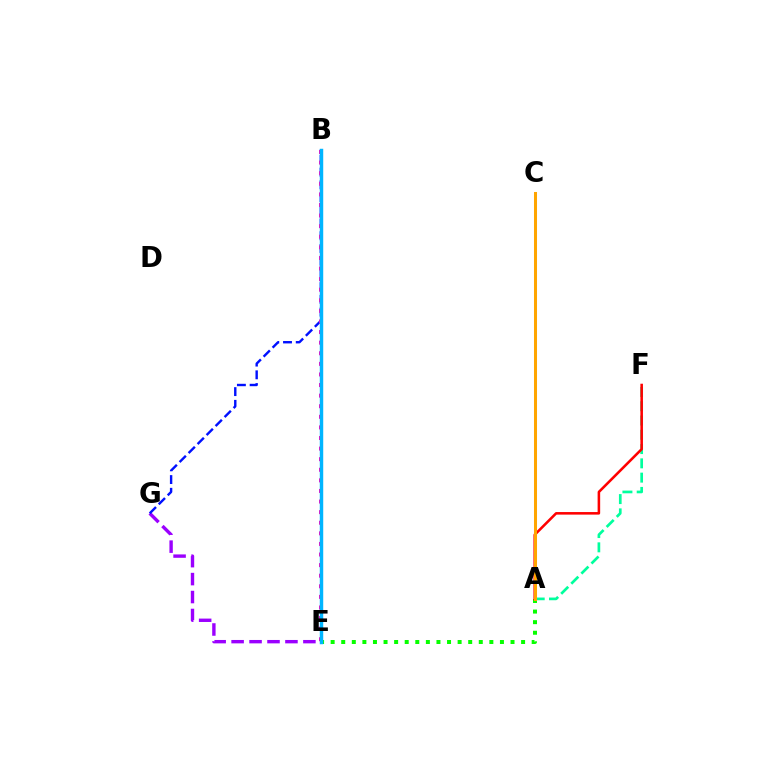{('A', 'E'): [{'color': '#08ff00', 'line_style': 'dotted', 'thickness': 2.87}], ('A', 'F'): [{'color': '#00ff9d', 'line_style': 'dashed', 'thickness': 1.94}, {'color': '#ff0000', 'line_style': 'solid', 'thickness': 1.84}], ('A', 'C'): [{'color': '#b3ff00', 'line_style': 'dashed', 'thickness': 1.98}, {'color': '#ffa500', 'line_style': 'solid', 'thickness': 2.18}], ('E', 'G'): [{'color': '#9b00ff', 'line_style': 'dashed', 'thickness': 2.44}], ('B', 'G'): [{'color': '#0010ff', 'line_style': 'dashed', 'thickness': 1.73}], ('B', 'E'): [{'color': '#ff00bd', 'line_style': 'dotted', 'thickness': 2.88}, {'color': '#00b5ff', 'line_style': 'solid', 'thickness': 2.48}]}